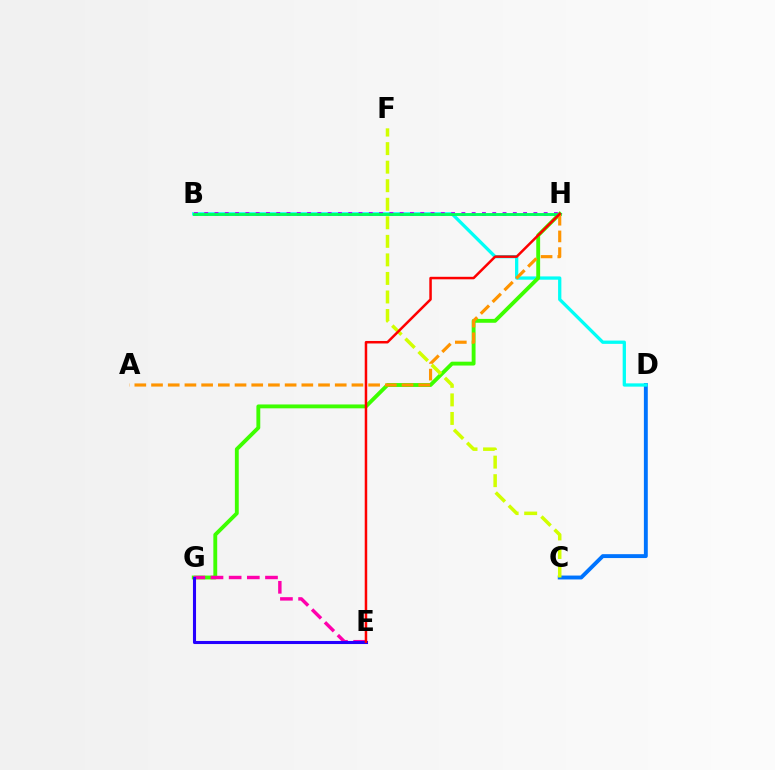{('C', 'D'): [{'color': '#0074ff', 'line_style': 'solid', 'thickness': 2.81}], ('B', 'D'): [{'color': '#00fff6', 'line_style': 'solid', 'thickness': 2.36}], ('G', 'H'): [{'color': '#3dff00', 'line_style': 'solid', 'thickness': 2.78}], ('E', 'G'): [{'color': '#ff00ac', 'line_style': 'dashed', 'thickness': 2.47}, {'color': '#2500ff', 'line_style': 'solid', 'thickness': 2.22}], ('C', 'F'): [{'color': '#d1ff00', 'line_style': 'dashed', 'thickness': 2.52}], ('B', 'H'): [{'color': '#b900ff', 'line_style': 'dotted', 'thickness': 2.79}, {'color': '#00ff5c', 'line_style': 'solid', 'thickness': 2.08}], ('A', 'H'): [{'color': '#ff9400', 'line_style': 'dashed', 'thickness': 2.27}], ('E', 'H'): [{'color': '#ff0000', 'line_style': 'solid', 'thickness': 1.8}]}